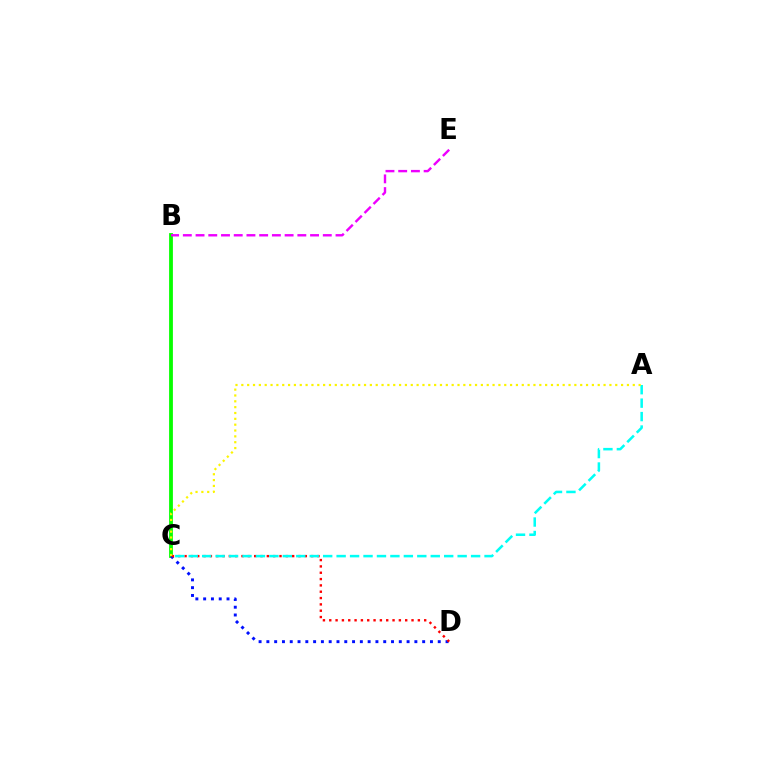{('B', 'C'): [{'color': '#08ff00', 'line_style': 'solid', 'thickness': 2.73}], ('C', 'D'): [{'color': '#0010ff', 'line_style': 'dotted', 'thickness': 2.12}, {'color': '#ff0000', 'line_style': 'dotted', 'thickness': 1.72}], ('A', 'C'): [{'color': '#00fff6', 'line_style': 'dashed', 'thickness': 1.83}, {'color': '#fcf500', 'line_style': 'dotted', 'thickness': 1.59}], ('B', 'E'): [{'color': '#ee00ff', 'line_style': 'dashed', 'thickness': 1.73}]}